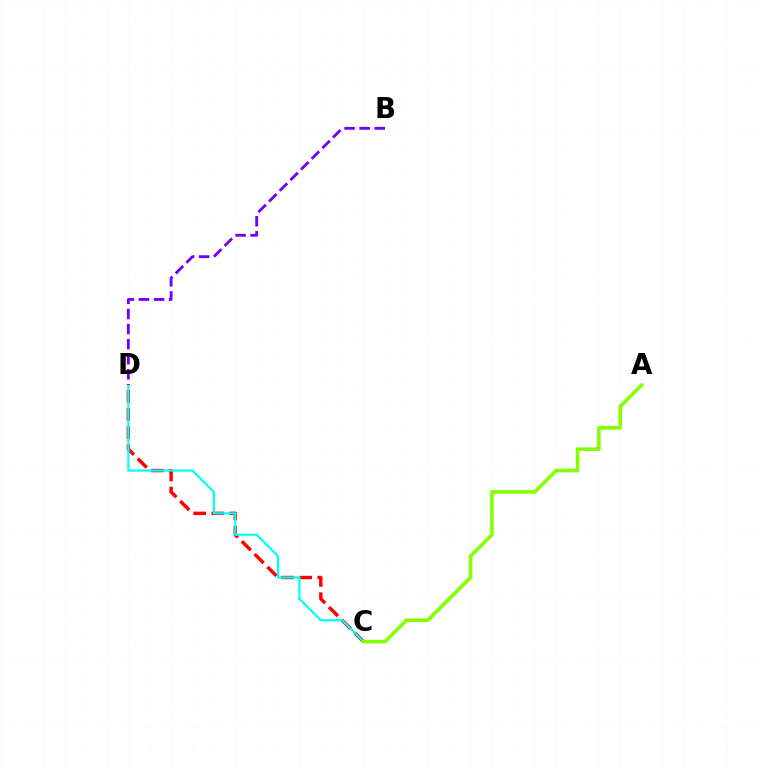{('C', 'D'): [{'color': '#ff0000', 'line_style': 'dashed', 'thickness': 2.46}, {'color': '#00fff6', 'line_style': 'solid', 'thickness': 1.58}], ('B', 'D'): [{'color': '#7200ff', 'line_style': 'dashed', 'thickness': 2.05}], ('A', 'C'): [{'color': '#84ff00', 'line_style': 'solid', 'thickness': 2.57}]}